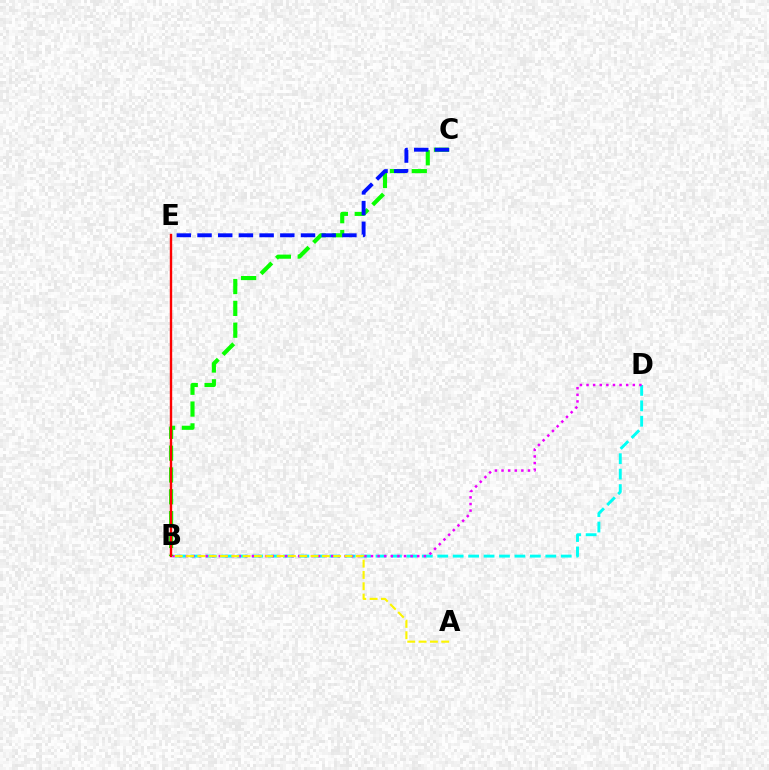{('B', 'D'): [{'color': '#00fff6', 'line_style': 'dashed', 'thickness': 2.1}, {'color': '#ee00ff', 'line_style': 'dotted', 'thickness': 1.8}], ('A', 'B'): [{'color': '#fcf500', 'line_style': 'dashed', 'thickness': 1.54}], ('B', 'C'): [{'color': '#08ff00', 'line_style': 'dashed', 'thickness': 2.96}], ('B', 'E'): [{'color': '#ff0000', 'line_style': 'solid', 'thickness': 1.72}], ('C', 'E'): [{'color': '#0010ff', 'line_style': 'dashed', 'thickness': 2.81}]}